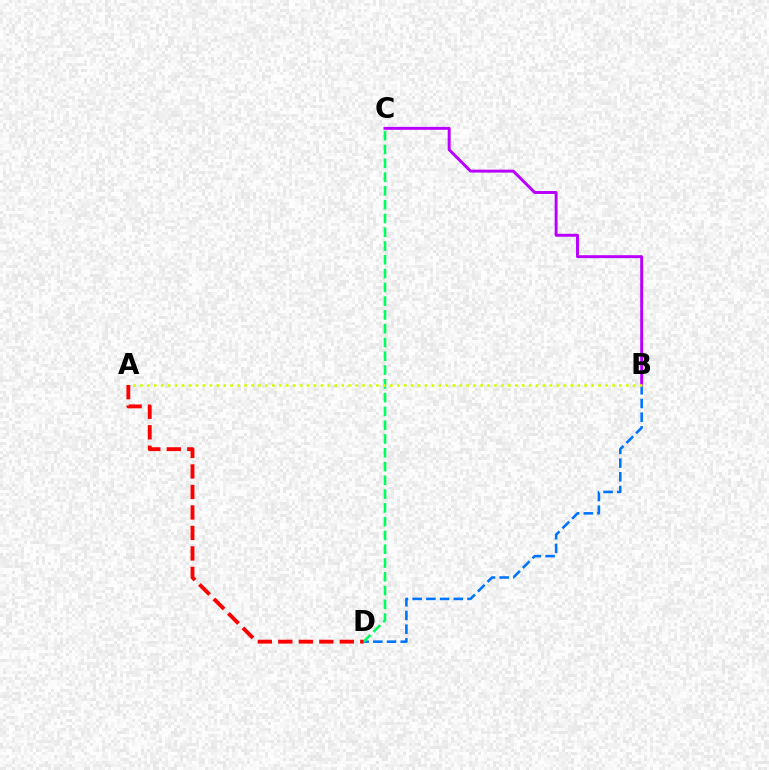{('B', 'D'): [{'color': '#0074ff', 'line_style': 'dashed', 'thickness': 1.86}], ('B', 'C'): [{'color': '#b900ff', 'line_style': 'solid', 'thickness': 2.12}], ('C', 'D'): [{'color': '#00ff5c', 'line_style': 'dashed', 'thickness': 1.87}], ('A', 'B'): [{'color': '#d1ff00', 'line_style': 'dotted', 'thickness': 1.89}], ('A', 'D'): [{'color': '#ff0000', 'line_style': 'dashed', 'thickness': 2.78}]}